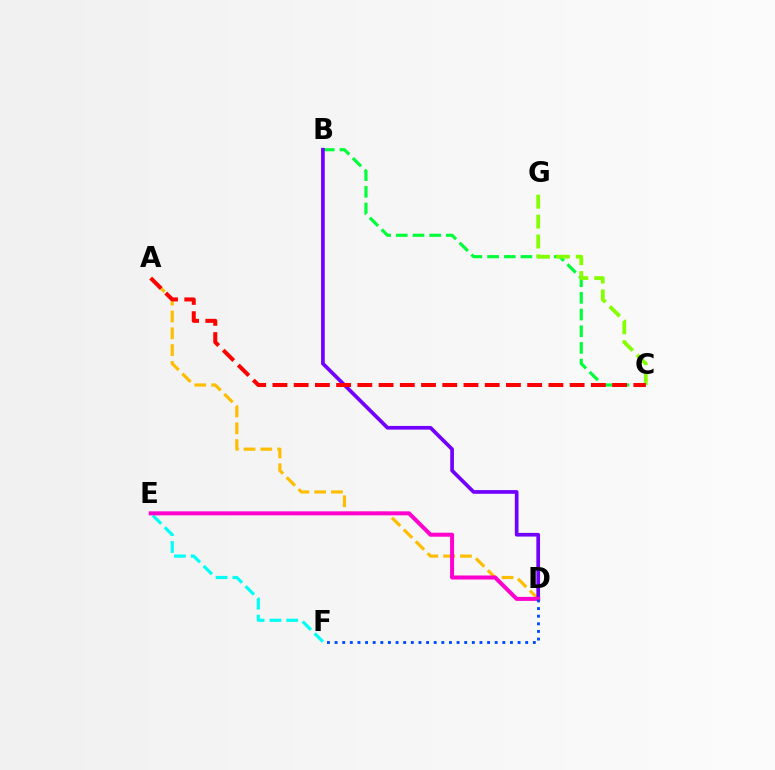{('E', 'F'): [{'color': '#00fff6', 'line_style': 'dashed', 'thickness': 2.28}], ('B', 'C'): [{'color': '#00ff39', 'line_style': 'dashed', 'thickness': 2.27}], ('C', 'G'): [{'color': '#84ff00', 'line_style': 'dashed', 'thickness': 2.71}], ('A', 'D'): [{'color': '#ffbd00', 'line_style': 'dashed', 'thickness': 2.28}], ('B', 'D'): [{'color': '#7200ff', 'line_style': 'solid', 'thickness': 2.65}], ('D', 'E'): [{'color': '#ff00cf', 'line_style': 'solid', 'thickness': 2.88}], ('D', 'F'): [{'color': '#004bff', 'line_style': 'dotted', 'thickness': 2.07}], ('A', 'C'): [{'color': '#ff0000', 'line_style': 'dashed', 'thickness': 2.88}]}